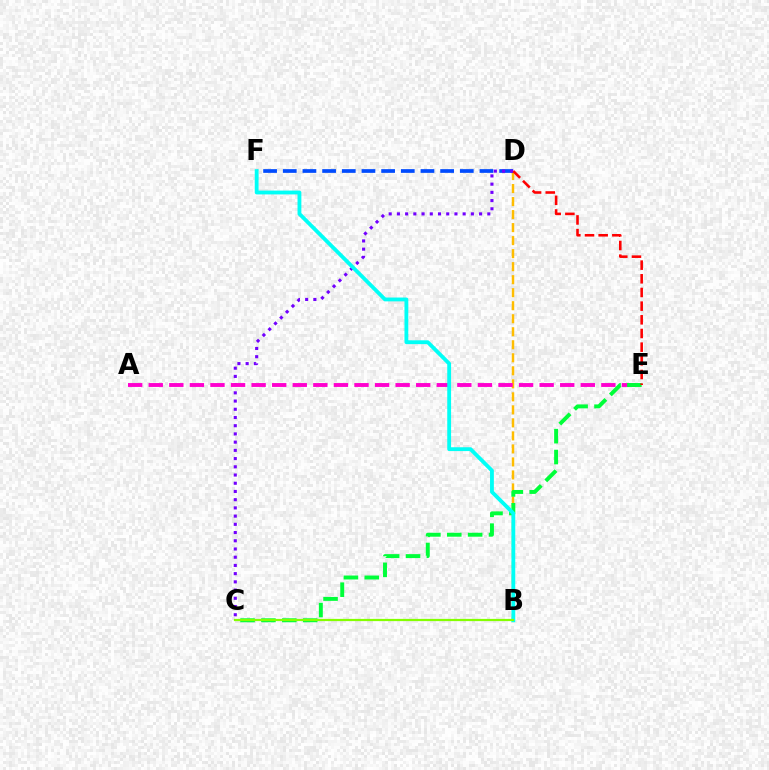{('B', 'D'): [{'color': '#ffbd00', 'line_style': 'dashed', 'thickness': 1.77}], ('D', 'F'): [{'color': '#004bff', 'line_style': 'dashed', 'thickness': 2.67}], ('C', 'D'): [{'color': '#7200ff', 'line_style': 'dotted', 'thickness': 2.23}], ('A', 'E'): [{'color': '#ff00cf', 'line_style': 'dashed', 'thickness': 2.79}], ('C', 'E'): [{'color': '#00ff39', 'line_style': 'dashed', 'thickness': 2.84}], ('D', 'E'): [{'color': '#ff0000', 'line_style': 'dashed', 'thickness': 1.86}], ('B', 'F'): [{'color': '#00fff6', 'line_style': 'solid', 'thickness': 2.76}], ('B', 'C'): [{'color': '#84ff00', 'line_style': 'solid', 'thickness': 1.61}]}